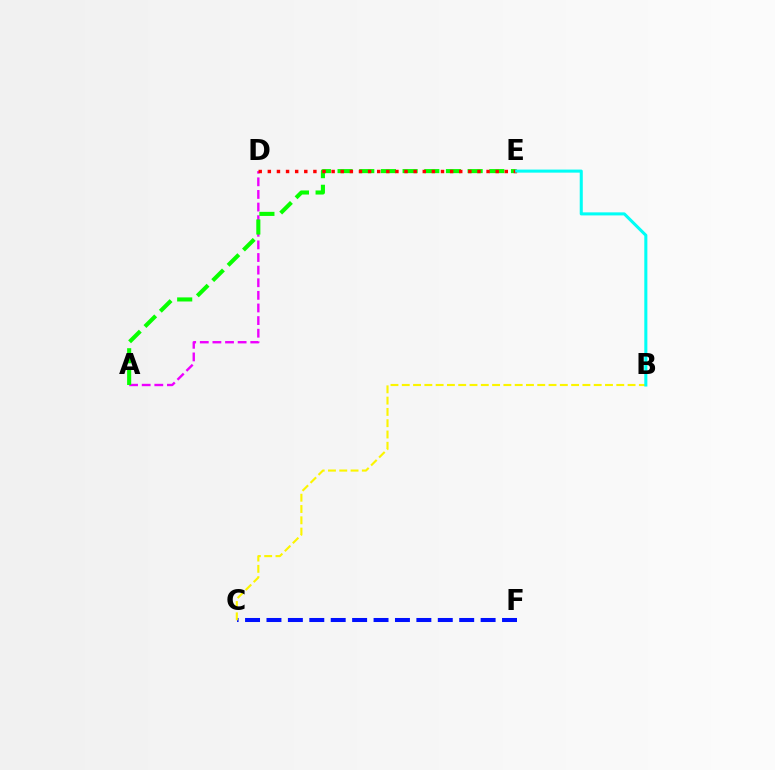{('A', 'D'): [{'color': '#ee00ff', 'line_style': 'dashed', 'thickness': 1.71}], ('A', 'E'): [{'color': '#08ff00', 'line_style': 'dashed', 'thickness': 2.94}], ('C', 'F'): [{'color': '#0010ff', 'line_style': 'dashed', 'thickness': 2.91}], ('B', 'C'): [{'color': '#fcf500', 'line_style': 'dashed', 'thickness': 1.53}], ('D', 'E'): [{'color': '#ff0000', 'line_style': 'dotted', 'thickness': 2.48}], ('B', 'E'): [{'color': '#00fff6', 'line_style': 'solid', 'thickness': 2.2}]}